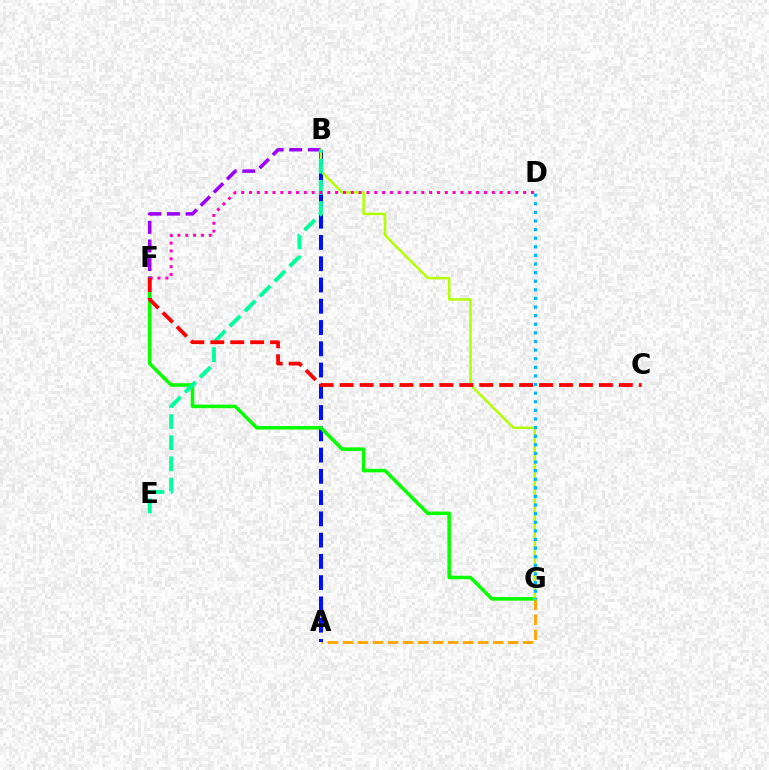{('A', 'G'): [{'color': '#ffa500', 'line_style': 'dashed', 'thickness': 2.04}], ('A', 'B'): [{'color': '#0010ff', 'line_style': 'dashed', 'thickness': 2.89}], ('F', 'G'): [{'color': '#08ff00', 'line_style': 'solid', 'thickness': 2.56}], ('B', 'F'): [{'color': '#9b00ff', 'line_style': 'dashed', 'thickness': 2.53}], ('B', 'G'): [{'color': '#b3ff00', 'line_style': 'solid', 'thickness': 1.79}], ('B', 'E'): [{'color': '#00ff9d', 'line_style': 'dashed', 'thickness': 2.87}], ('D', 'G'): [{'color': '#00b5ff', 'line_style': 'dotted', 'thickness': 2.34}], ('D', 'F'): [{'color': '#ff00bd', 'line_style': 'dotted', 'thickness': 2.13}], ('C', 'F'): [{'color': '#ff0000', 'line_style': 'dashed', 'thickness': 2.71}]}